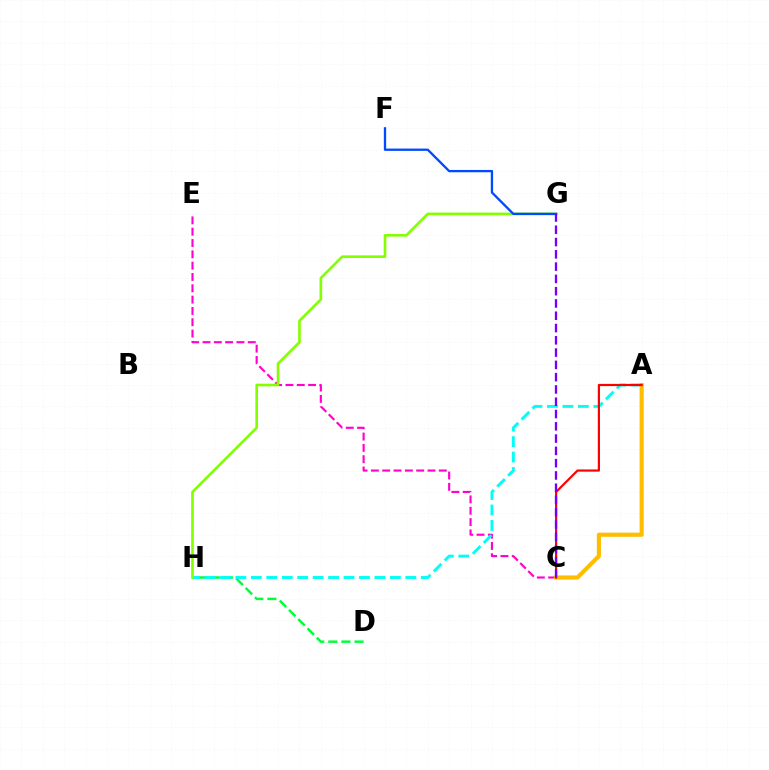{('D', 'H'): [{'color': '#00ff39', 'line_style': 'dashed', 'thickness': 1.78}], ('C', 'E'): [{'color': '#ff00cf', 'line_style': 'dashed', 'thickness': 1.54}], ('A', 'H'): [{'color': '#00fff6', 'line_style': 'dashed', 'thickness': 2.1}], ('G', 'H'): [{'color': '#84ff00', 'line_style': 'solid', 'thickness': 1.91}], ('A', 'C'): [{'color': '#ffbd00', 'line_style': 'solid', 'thickness': 2.98}, {'color': '#ff0000', 'line_style': 'solid', 'thickness': 1.58}], ('F', 'G'): [{'color': '#004bff', 'line_style': 'solid', 'thickness': 1.67}], ('C', 'G'): [{'color': '#7200ff', 'line_style': 'dashed', 'thickness': 1.67}]}